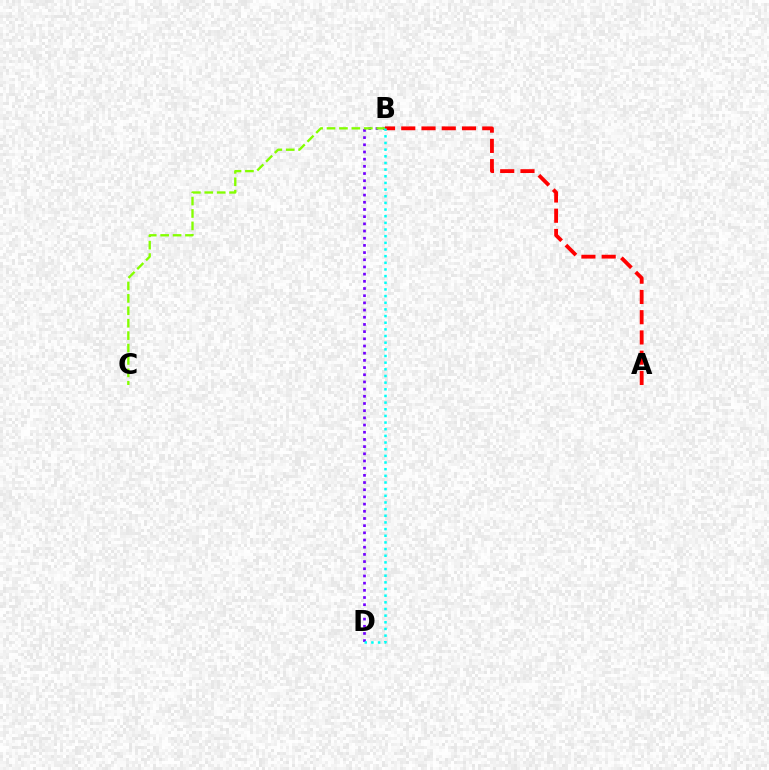{('B', 'D'): [{'color': '#7200ff', 'line_style': 'dotted', 'thickness': 1.95}, {'color': '#00fff6', 'line_style': 'dotted', 'thickness': 1.81}], ('A', 'B'): [{'color': '#ff0000', 'line_style': 'dashed', 'thickness': 2.75}], ('B', 'C'): [{'color': '#84ff00', 'line_style': 'dashed', 'thickness': 1.69}]}